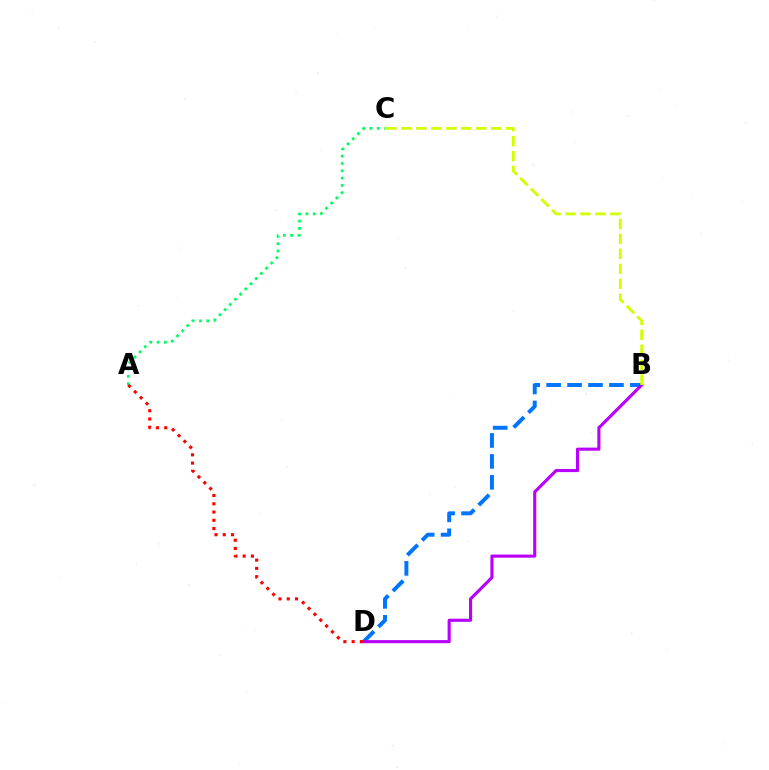{('B', 'D'): [{'color': '#0074ff', 'line_style': 'dashed', 'thickness': 2.84}, {'color': '#b900ff', 'line_style': 'solid', 'thickness': 2.24}], ('A', 'C'): [{'color': '#00ff5c', 'line_style': 'dotted', 'thickness': 1.99}], ('A', 'D'): [{'color': '#ff0000', 'line_style': 'dotted', 'thickness': 2.24}], ('B', 'C'): [{'color': '#d1ff00', 'line_style': 'dashed', 'thickness': 2.03}]}